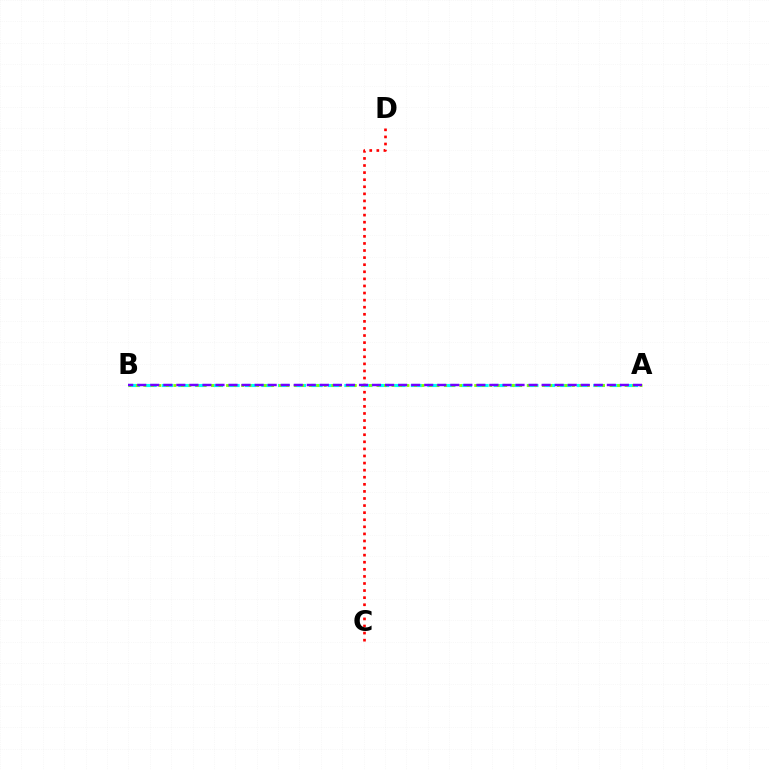{('C', 'D'): [{'color': '#ff0000', 'line_style': 'dotted', 'thickness': 1.92}], ('A', 'B'): [{'color': '#00fff6', 'line_style': 'dashed', 'thickness': 2.26}, {'color': '#84ff00', 'line_style': 'dotted', 'thickness': 2.04}, {'color': '#7200ff', 'line_style': 'dashed', 'thickness': 1.77}]}